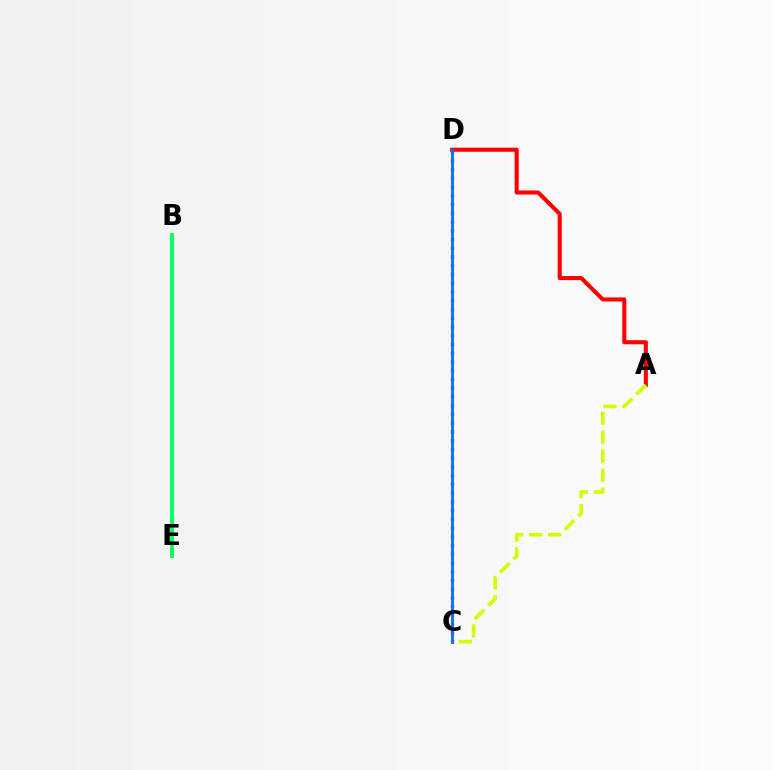{('A', 'D'): [{'color': '#ff0000', 'line_style': 'solid', 'thickness': 2.92}], ('B', 'E'): [{'color': '#00ff5c', 'line_style': 'solid', 'thickness': 2.76}], ('A', 'C'): [{'color': '#d1ff00', 'line_style': 'dashed', 'thickness': 2.58}], ('C', 'D'): [{'color': '#b900ff', 'line_style': 'dotted', 'thickness': 2.38}, {'color': '#0074ff', 'line_style': 'solid', 'thickness': 2.07}]}